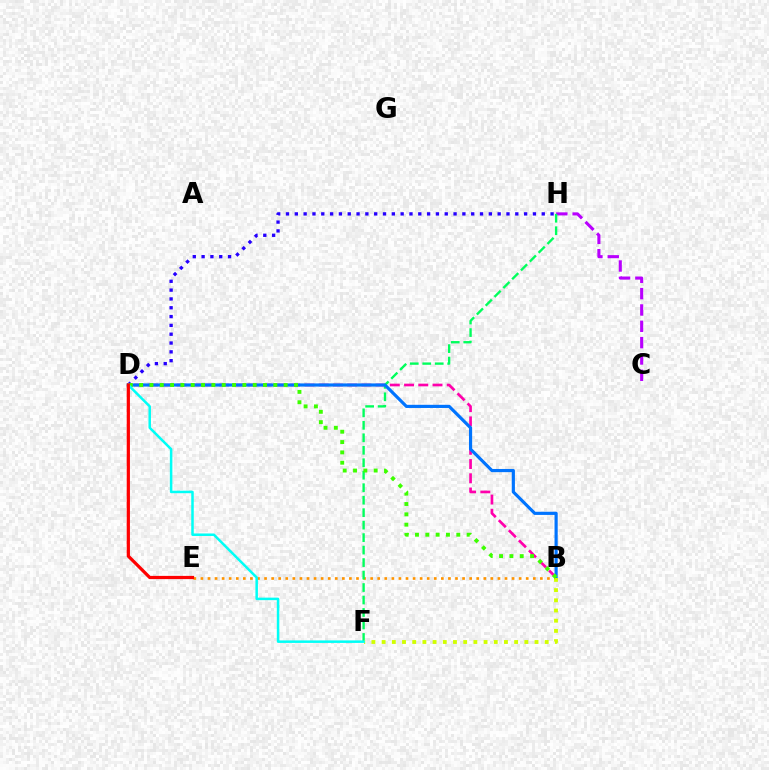{('C', 'H'): [{'color': '#b900ff', 'line_style': 'dashed', 'thickness': 2.22}], ('B', 'E'): [{'color': '#ff9400', 'line_style': 'dotted', 'thickness': 1.92}], ('D', 'H'): [{'color': '#2500ff', 'line_style': 'dotted', 'thickness': 2.4}], ('B', 'D'): [{'color': '#ff00ac', 'line_style': 'dashed', 'thickness': 1.93}, {'color': '#0074ff', 'line_style': 'solid', 'thickness': 2.28}, {'color': '#3dff00', 'line_style': 'dotted', 'thickness': 2.81}], ('F', 'H'): [{'color': '#00ff5c', 'line_style': 'dashed', 'thickness': 1.7}], ('B', 'F'): [{'color': '#d1ff00', 'line_style': 'dotted', 'thickness': 2.77}], ('D', 'F'): [{'color': '#00fff6', 'line_style': 'solid', 'thickness': 1.8}], ('D', 'E'): [{'color': '#ff0000', 'line_style': 'solid', 'thickness': 2.32}]}